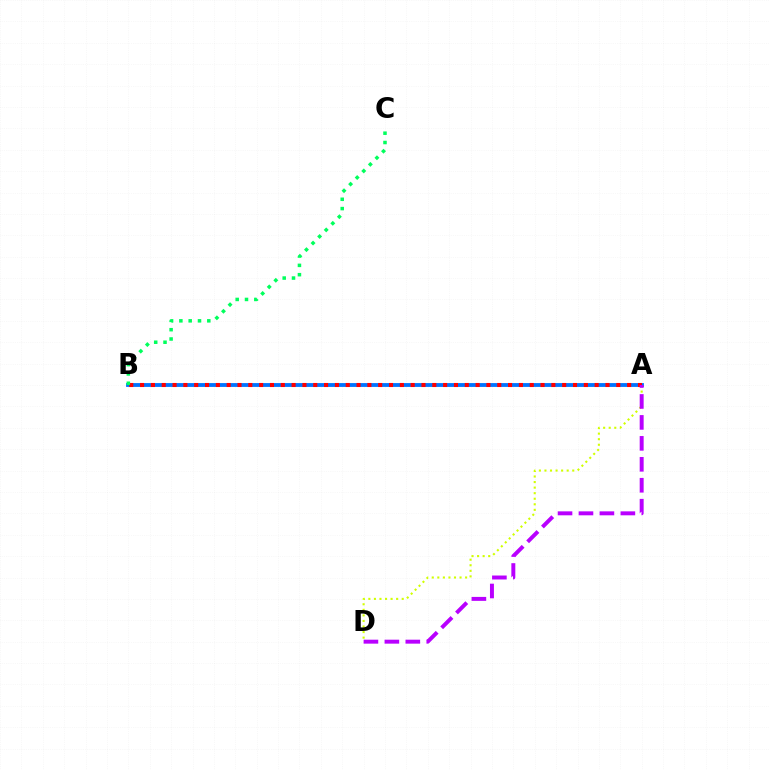{('A', 'B'): [{'color': '#0074ff', 'line_style': 'solid', 'thickness': 2.76}, {'color': '#ff0000', 'line_style': 'dotted', 'thickness': 2.94}], ('A', 'D'): [{'color': '#d1ff00', 'line_style': 'dotted', 'thickness': 1.51}, {'color': '#b900ff', 'line_style': 'dashed', 'thickness': 2.85}], ('B', 'C'): [{'color': '#00ff5c', 'line_style': 'dotted', 'thickness': 2.53}]}